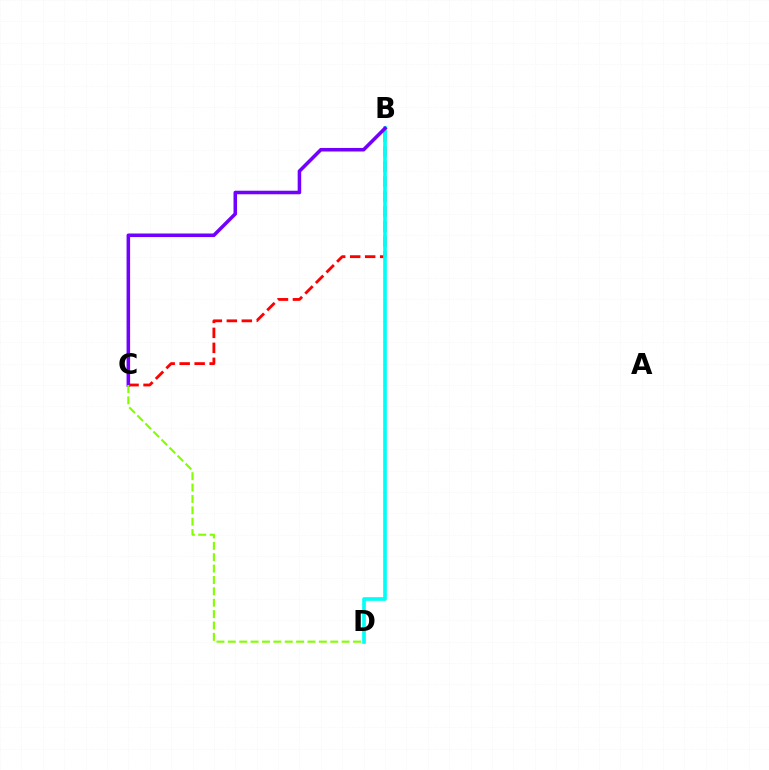{('B', 'C'): [{'color': '#ff0000', 'line_style': 'dashed', 'thickness': 2.04}, {'color': '#7200ff', 'line_style': 'solid', 'thickness': 2.56}], ('B', 'D'): [{'color': '#00fff6', 'line_style': 'solid', 'thickness': 2.63}], ('C', 'D'): [{'color': '#84ff00', 'line_style': 'dashed', 'thickness': 1.55}]}